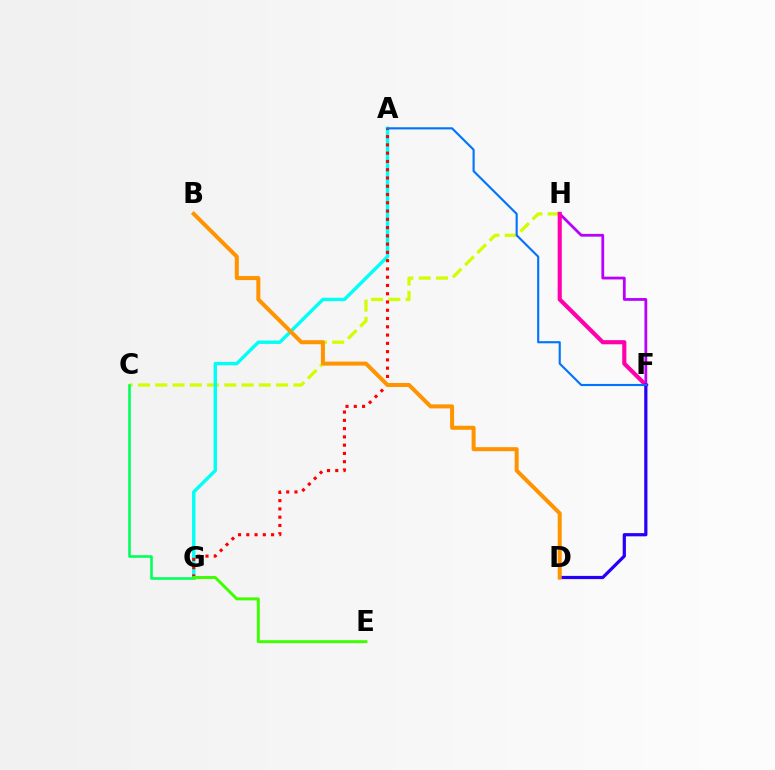{('F', 'H'): [{'color': '#b900ff', 'line_style': 'solid', 'thickness': 2.0}, {'color': '#ff00ac', 'line_style': 'solid', 'thickness': 2.98}], ('C', 'H'): [{'color': '#d1ff00', 'line_style': 'dashed', 'thickness': 2.35}], ('D', 'F'): [{'color': '#2500ff', 'line_style': 'solid', 'thickness': 2.31}], ('A', 'G'): [{'color': '#00fff6', 'line_style': 'solid', 'thickness': 2.45}, {'color': '#ff0000', 'line_style': 'dotted', 'thickness': 2.25}], ('C', 'G'): [{'color': '#00ff5c', 'line_style': 'solid', 'thickness': 1.86}], ('B', 'D'): [{'color': '#ff9400', 'line_style': 'solid', 'thickness': 2.89}], ('E', 'G'): [{'color': '#3dff00', 'line_style': 'solid', 'thickness': 2.13}], ('A', 'F'): [{'color': '#0074ff', 'line_style': 'solid', 'thickness': 1.54}]}